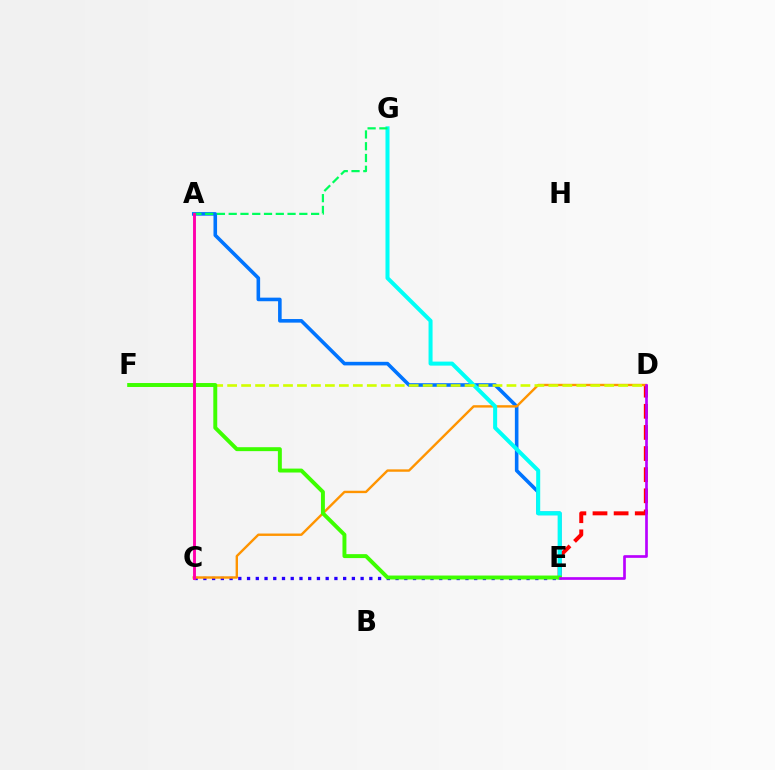{('D', 'E'): [{'color': '#ff0000', 'line_style': 'dashed', 'thickness': 2.87}, {'color': '#b900ff', 'line_style': 'solid', 'thickness': 1.93}], ('A', 'E'): [{'color': '#0074ff', 'line_style': 'solid', 'thickness': 2.58}], ('C', 'E'): [{'color': '#2500ff', 'line_style': 'dotted', 'thickness': 2.37}], ('C', 'D'): [{'color': '#ff9400', 'line_style': 'solid', 'thickness': 1.72}], ('E', 'G'): [{'color': '#00fff6', 'line_style': 'solid', 'thickness': 2.9}], ('D', 'F'): [{'color': '#d1ff00', 'line_style': 'dashed', 'thickness': 1.9}], ('A', 'G'): [{'color': '#00ff5c', 'line_style': 'dashed', 'thickness': 1.6}], ('E', 'F'): [{'color': '#3dff00', 'line_style': 'solid', 'thickness': 2.84}], ('A', 'C'): [{'color': '#ff00ac', 'line_style': 'solid', 'thickness': 2.09}]}